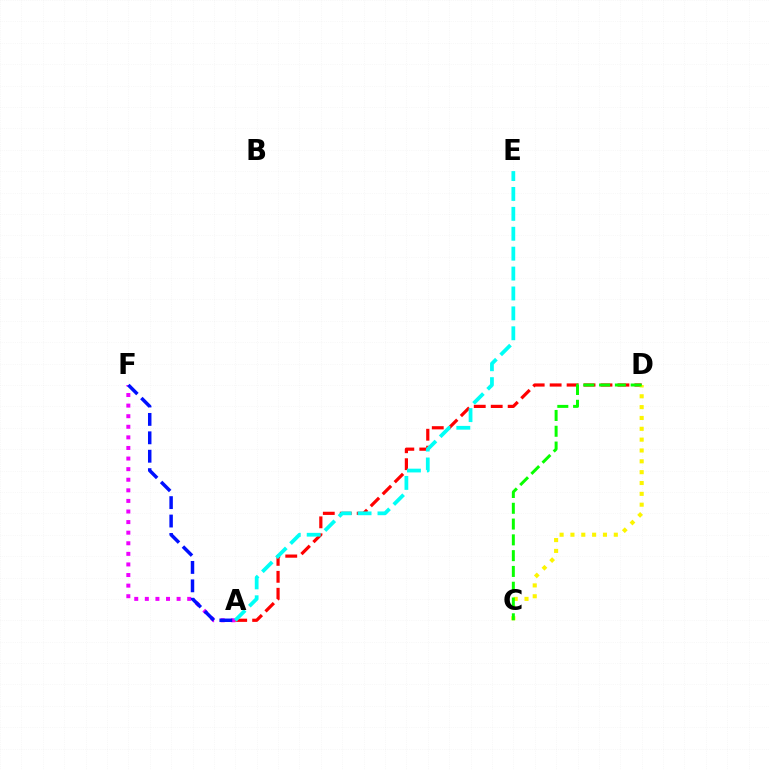{('A', 'D'): [{'color': '#ff0000', 'line_style': 'dashed', 'thickness': 2.3}], ('A', 'F'): [{'color': '#ee00ff', 'line_style': 'dotted', 'thickness': 2.88}, {'color': '#0010ff', 'line_style': 'dashed', 'thickness': 2.5}], ('A', 'E'): [{'color': '#00fff6', 'line_style': 'dashed', 'thickness': 2.7}], ('C', 'D'): [{'color': '#fcf500', 'line_style': 'dotted', 'thickness': 2.95}, {'color': '#08ff00', 'line_style': 'dashed', 'thickness': 2.14}]}